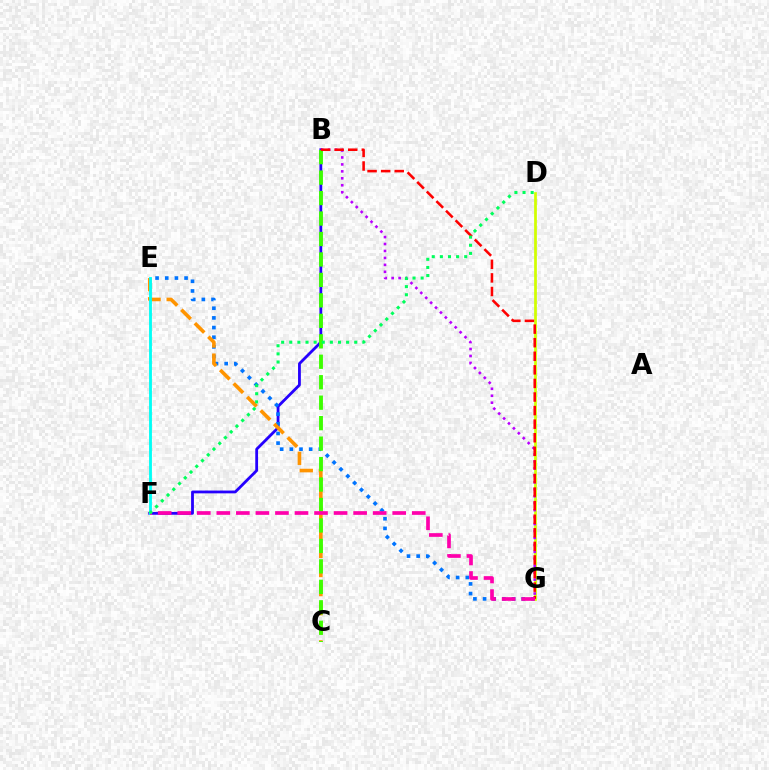{('B', 'F'): [{'color': '#2500ff', 'line_style': 'solid', 'thickness': 2.02}], ('E', 'G'): [{'color': '#0074ff', 'line_style': 'dotted', 'thickness': 2.63}], ('C', 'E'): [{'color': '#ff9400', 'line_style': 'dashed', 'thickness': 2.59}], ('E', 'F'): [{'color': '#00fff6', 'line_style': 'solid', 'thickness': 2.05}], ('D', 'G'): [{'color': '#d1ff00', 'line_style': 'solid', 'thickness': 1.96}], ('B', 'G'): [{'color': '#b900ff', 'line_style': 'dotted', 'thickness': 1.89}, {'color': '#ff0000', 'line_style': 'dashed', 'thickness': 1.84}], ('B', 'C'): [{'color': '#3dff00', 'line_style': 'dashed', 'thickness': 2.78}], ('F', 'G'): [{'color': '#ff00ac', 'line_style': 'dashed', 'thickness': 2.65}], ('D', 'F'): [{'color': '#00ff5c', 'line_style': 'dotted', 'thickness': 2.21}]}